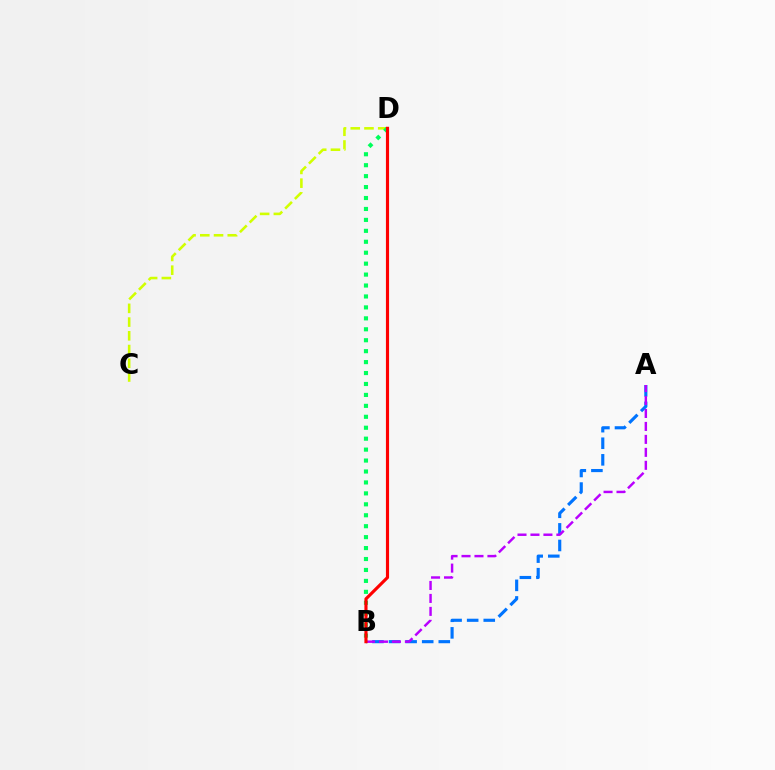{('C', 'D'): [{'color': '#d1ff00', 'line_style': 'dashed', 'thickness': 1.87}], ('B', 'D'): [{'color': '#00ff5c', 'line_style': 'dotted', 'thickness': 2.97}, {'color': '#ff0000', 'line_style': 'solid', 'thickness': 2.26}], ('A', 'B'): [{'color': '#0074ff', 'line_style': 'dashed', 'thickness': 2.25}, {'color': '#b900ff', 'line_style': 'dashed', 'thickness': 1.76}]}